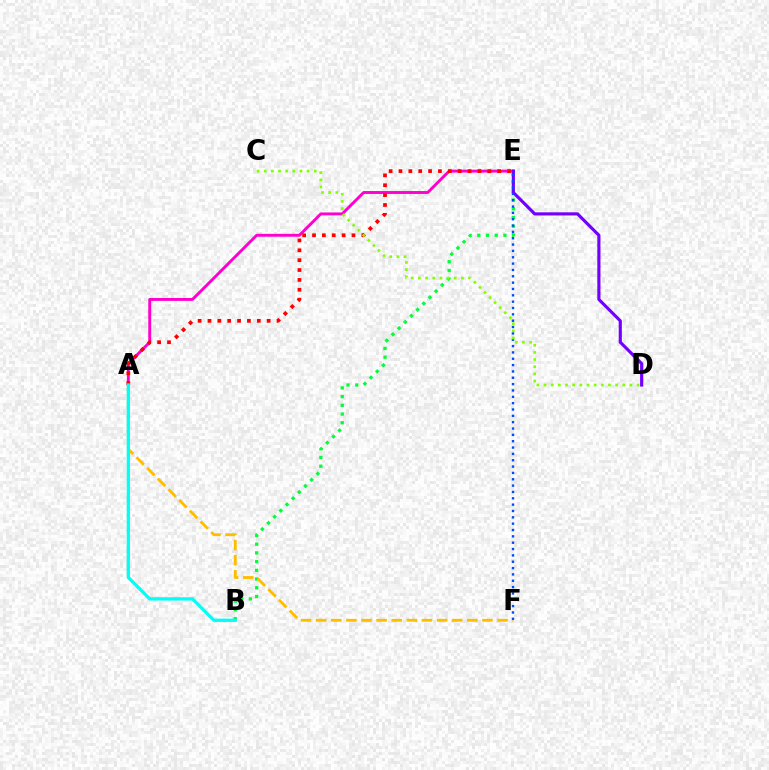{('A', 'E'): [{'color': '#ff00cf', 'line_style': 'solid', 'thickness': 2.09}, {'color': '#ff0000', 'line_style': 'dotted', 'thickness': 2.68}], ('B', 'E'): [{'color': '#00ff39', 'line_style': 'dotted', 'thickness': 2.37}], ('A', 'F'): [{'color': '#ffbd00', 'line_style': 'dashed', 'thickness': 2.05}], ('A', 'B'): [{'color': '#00fff6', 'line_style': 'solid', 'thickness': 2.36}], ('D', 'E'): [{'color': '#7200ff', 'line_style': 'solid', 'thickness': 2.27}], ('E', 'F'): [{'color': '#004bff', 'line_style': 'dotted', 'thickness': 1.72}], ('C', 'D'): [{'color': '#84ff00', 'line_style': 'dotted', 'thickness': 1.94}]}